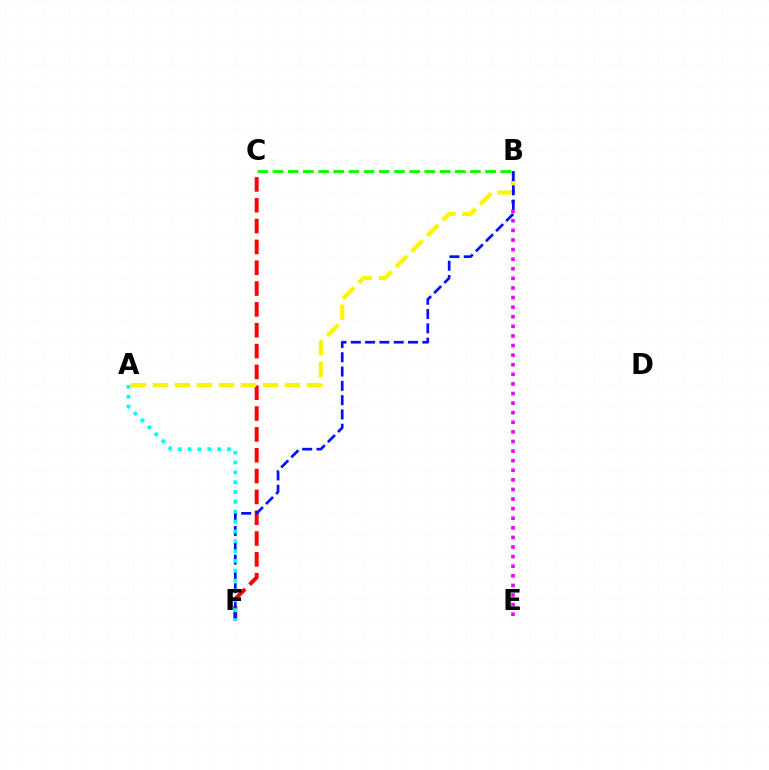{('B', 'C'): [{'color': '#08ff00', 'line_style': 'dashed', 'thickness': 2.06}], ('C', 'F'): [{'color': '#ff0000', 'line_style': 'dashed', 'thickness': 2.83}], ('B', 'E'): [{'color': '#ee00ff', 'line_style': 'dotted', 'thickness': 2.61}], ('A', 'B'): [{'color': '#fcf500', 'line_style': 'dashed', 'thickness': 2.99}], ('B', 'F'): [{'color': '#0010ff', 'line_style': 'dashed', 'thickness': 1.94}], ('A', 'F'): [{'color': '#00fff6', 'line_style': 'dotted', 'thickness': 2.67}]}